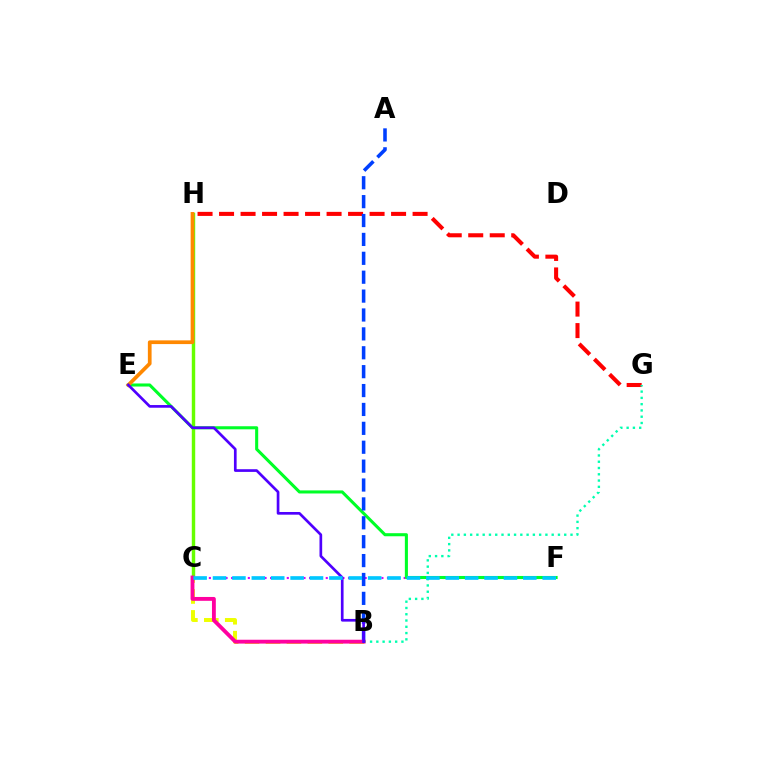{('B', 'C'): [{'color': '#eeff00', 'line_style': 'dashed', 'thickness': 2.84}, {'color': '#ff00a0', 'line_style': 'solid', 'thickness': 2.77}], ('C', 'F'): [{'color': '#d600ff', 'line_style': 'dotted', 'thickness': 1.51}, {'color': '#00c7ff', 'line_style': 'dashed', 'thickness': 2.63}], ('G', 'H'): [{'color': '#ff0000', 'line_style': 'dashed', 'thickness': 2.92}], ('C', 'H'): [{'color': '#66ff00', 'line_style': 'solid', 'thickness': 2.47}], ('E', 'F'): [{'color': '#00ff27', 'line_style': 'solid', 'thickness': 2.21}], ('E', 'H'): [{'color': '#ff8800', 'line_style': 'solid', 'thickness': 2.68}], ('B', 'G'): [{'color': '#00ffaf', 'line_style': 'dotted', 'thickness': 1.7}], ('A', 'B'): [{'color': '#003fff', 'line_style': 'dashed', 'thickness': 2.57}], ('B', 'E'): [{'color': '#4f00ff', 'line_style': 'solid', 'thickness': 1.93}]}